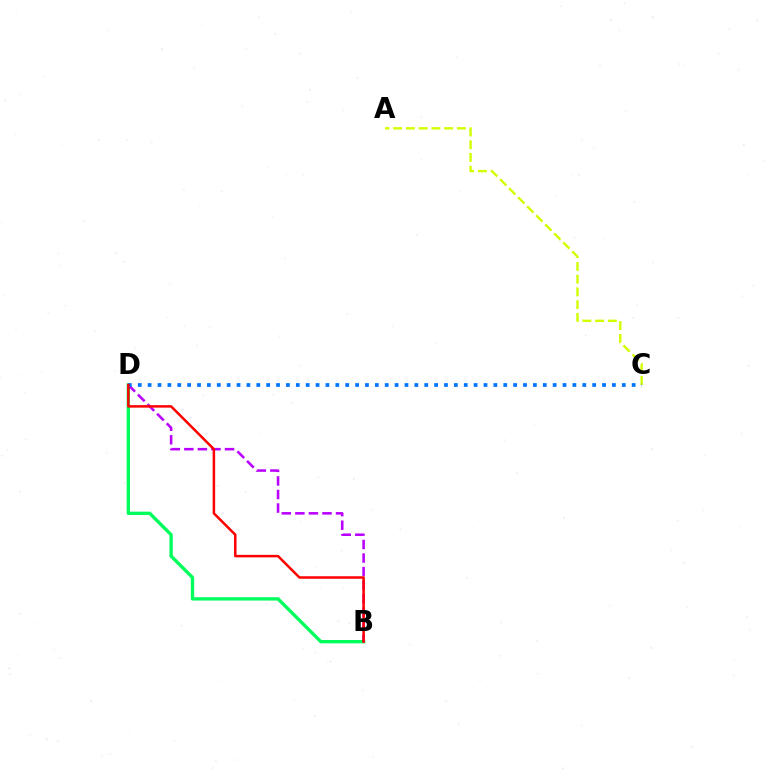{('B', 'D'): [{'color': '#00ff5c', 'line_style': 'solid', 'thickness': 2.42}, {'color': '#b900ff', 'line_style': 'dashed', 'thickness': 1.84}, {'color': '#ff0000', 'line_style': 'solid', 'thickness': 1.8}], ('A', 'C'): [{'color': '#d1ff00', 'line_style': 'dashed', 'thickness': 1.73}], ('C', 'D'): [{'color': '#0074ff', 'line_style': 'dotted', 'thickness': 2.68}]}